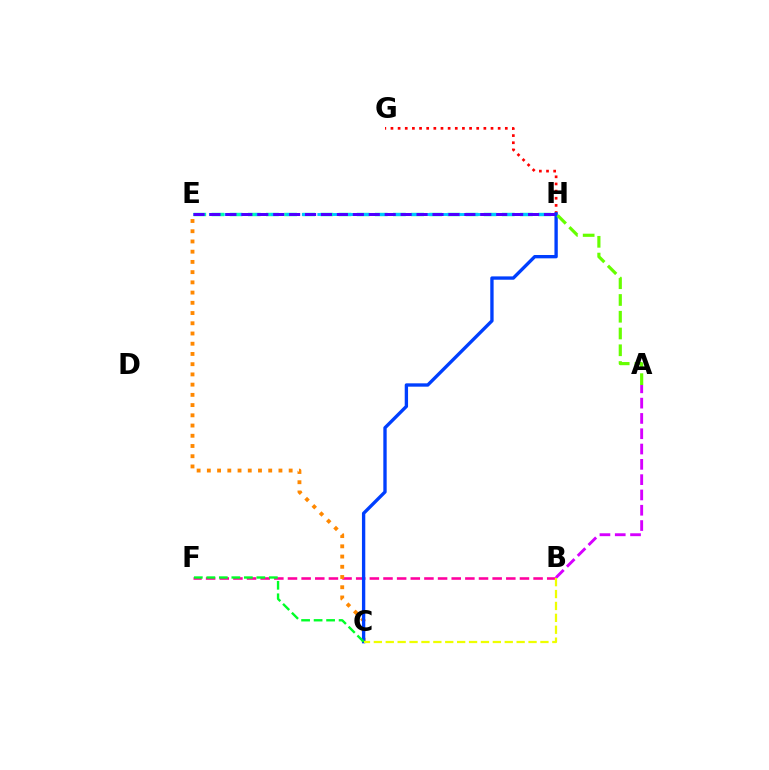{('B', 'F'): [{'color': '#ff00a0', 'line_style': 'dashed', 'thickness': 1.85}], ('C', 'E'): [{'color': '#ff8800', 'line_style': 'dotted', 'thickness': 2.78}], ('E', 'H'): [{'color': '#00ffaf', 'line_style': 'dashed', 'thickness': 2.46}, {'color': '#00c7ff', 'line_style': 'dashed', 'thickness': 2.1}, {'color': '#4f00ff', 'line_style': 'dashed', 'thickness': 2.16}], ('G', 'H'): [{'color': '#ff0000', 'line_style': 'dotted', 'thickness': 1.94}], ('C', 'H'): [{'color': '#003fff', 'line_style': 'solid', 'thickness': 2.41}], ('B', 'C'): [{'color': '#eeff00', 'line_style': 'dashed', 'thickness': 1.62}], ('A', 'H'): [{'color': '#66ff00', 'line_style': 'dashed', 'thickness': 2.28}], ('A', 'B'): [{'color': '#d600ff', 'line_style': 'dashed', 'thickness': 2.08}], ('C', 'F'): [{'color': '#00ff27', 'line_style': 'dashed', 'thickness': 1.7}]}